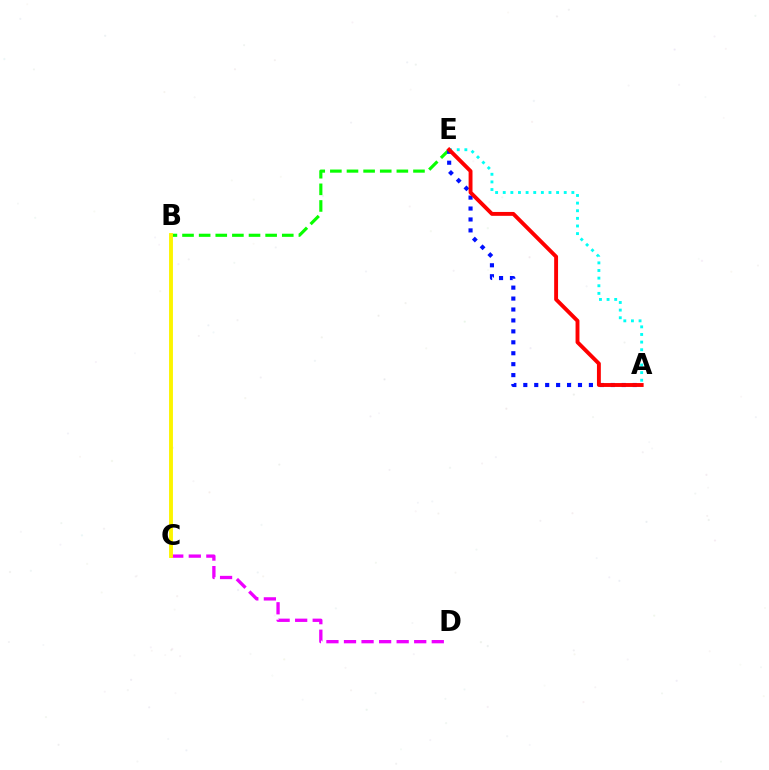{('B', 'E'): [{'color': '#08ff00', 'line_style': 'dashed', 'thickness': 2.26}], ('C', 'D'): [{'color': '#ee00ff', 'line_style': 'dashed', 'thickness': 2.39}], ('A', 'E'): [{'color': '#0010ff', 'line_style': 'dotted', 'thickness': 2.97}, {'color': '#00fff6', 'line_style': 'dotted', 'thickness': 2.07}, {'color': '#ff0000', 'line_style': 'solid', 'thickness': 2.8}], ('B', 'C'): [{'color': '#fcf500', 'line_style': 'solid', 'thickness': 2.79}]}